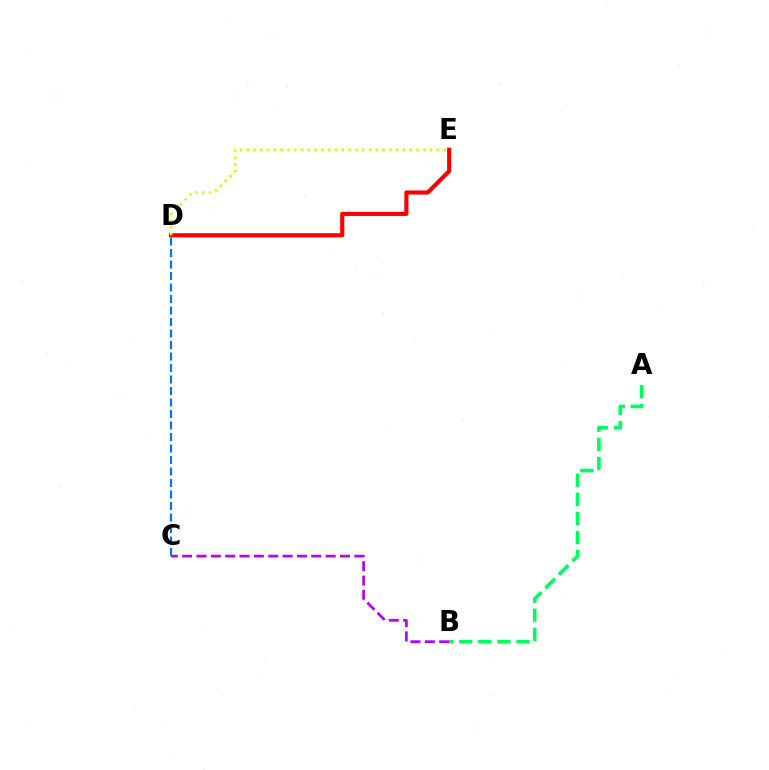{('A', 'B'): [{'color': '#00ff5c', 'line_style': 'dashed', 'thickness': 2.59}], ('D', 'E'): [{'color': '#ff0000', 'line_style': 'solid', 'thickness': 2.98}, {'color': '#d1ff00', 'line_style': 'dotted', 'thickness': 1.84}], ('B', 'C'): [{'color': '#b900ff', 'line_style': 'dashed', 'thickness': 1.95}], ('C', 'D'): [{'color': '#0074ff', 'line_style': 'dashed', 'thickness': 1.56}]}